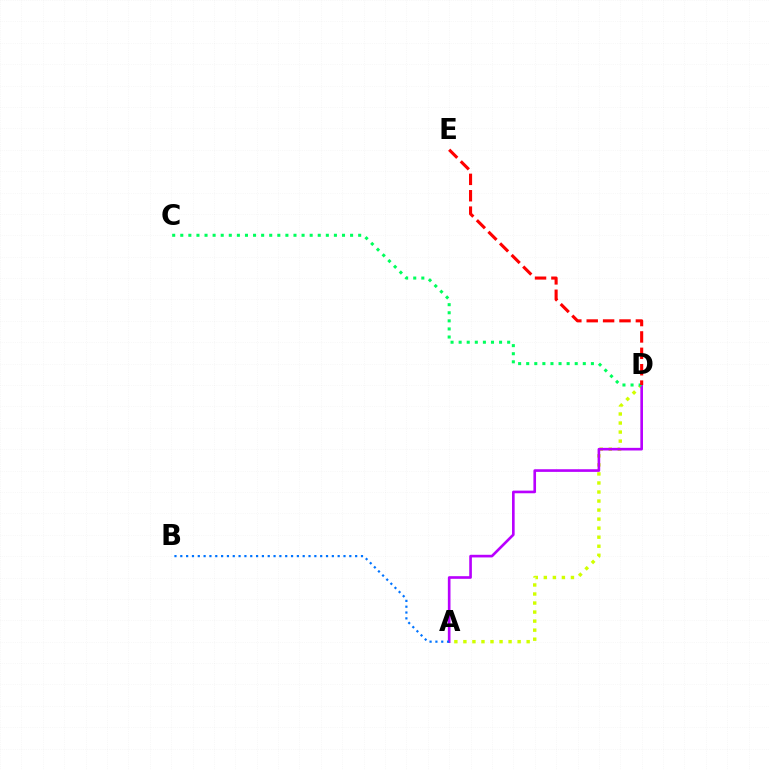{('A', 'D'): [{'color': '#d1ff00', 'line_style': 'dotted', 'thickness': 2.46}, {'color': '#b900ff', 'line_style': 'solid', 'thickness': 1.9}], ('C', 'D'): [{'color': '#00ff5c', 'line_style': 'dotted', 'thickness': 2.2}], ('D', 'E'): [{'color': '#ff0000', 'line_style': 'dashed', 'thickness': 2.23}], ('A', 'B'): [{'color': '#0074ff', 'line_style': 'dotted', 'thickness': 1.58}]}